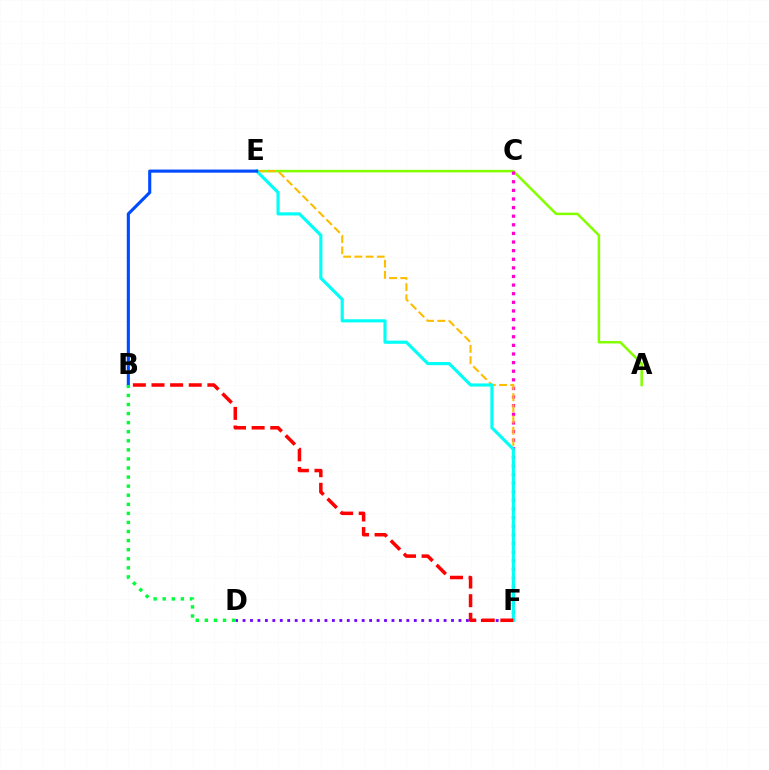{('A', 'E'): [{'color': '#84ff00', 'line_style': 'solid', 'thickness': 1.82}], ('C', 'F'): [{'color': '#ff00cf', 'line_style': 'dotted', 'thickness': 2.34}], ('E', 'F'): [{'color': '#ffbd00', 'line_style': 'dashed', 'thickness': 1.52}, {'color': '#00fff6', 'line_style': 'solid', 'thickness': 2.26}], ('D', 'F'): [{'color': '#7200ff', 'line_style': 'dotted', 'thickness': 2.02}], ('B', 'E'): [{'color': '#004bff', 'line_style': 'solid', 'thickness': 2.24}], ('B', 'F'): [{'color': '#ff0000', 'line_style': 'dashed', 'thickness': 2.53}], ('B', 'D'): [{'color': '#00ff39', 'line_style': 'dotted', 'thickness': 2.47}]}